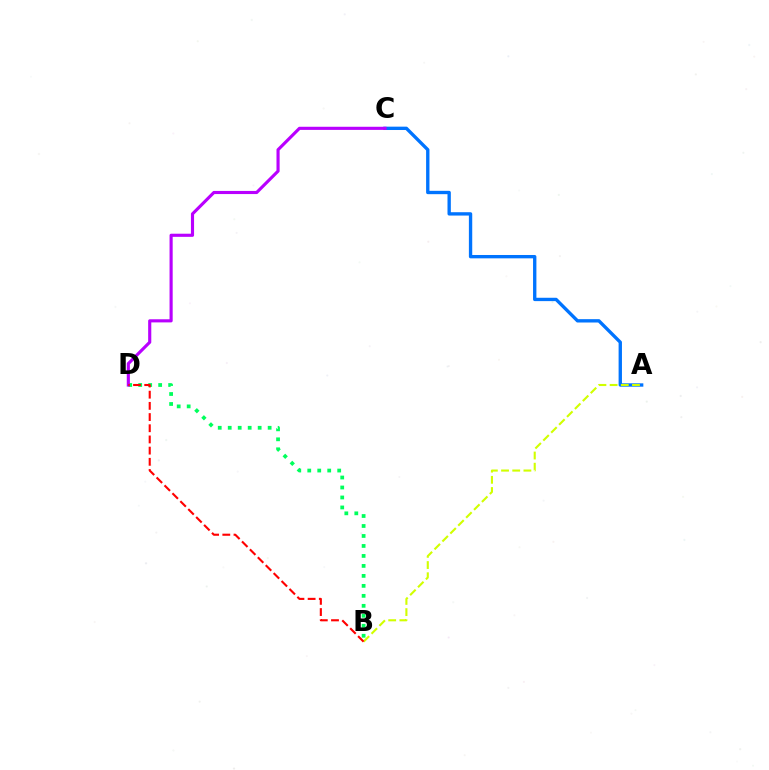{('A', 'C'): [{'color': '#0074ff', 'line_style': 'solid', 'thickness': 2.41}], ('A', 'B'): [{'color': '#d1ff00', 'line_style': 'dashed', 'thickness': 1.52}], ('B', 'D'): [{'color': '#00ff5c', 'line_style': 'dotted', 'thickness': 2.71}, {'color': '#ff0000', 'line_style': 'dashed', 'thickness': 1.52}], ('C', 'D'): [{'color': '#b900ff', 'line_style': 'solid', 'thickness': 2.25}]}